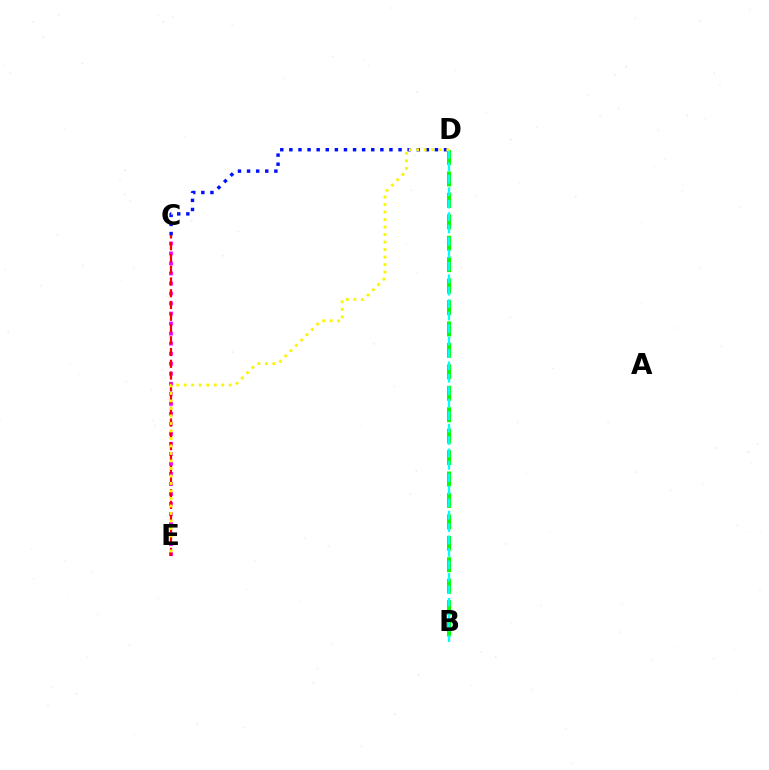{('C', 'D'): [{'color': '#0010ff', 'line_style': 'dotted', 'thickness': 2.47}], ('B', 'D'): [{'color': '#08ff00', 'line_style': 'dashed', 'thickness': 2.91}, {'color': '#00fff6', 'line_style': 'dashed', 'thickness': 1.69}], ('C', 'E'): [{'color': '#ee00ff', 'line_style': 'dotted', 'thickness': 2.72}, {'color': '#ff0000', 'line_style': 'dashed', 'thickness': 1.6}], ('D', 'E'): [{'color': '#fcf500', 'line_style': 'dotted', 'thickness': 2.04}]}